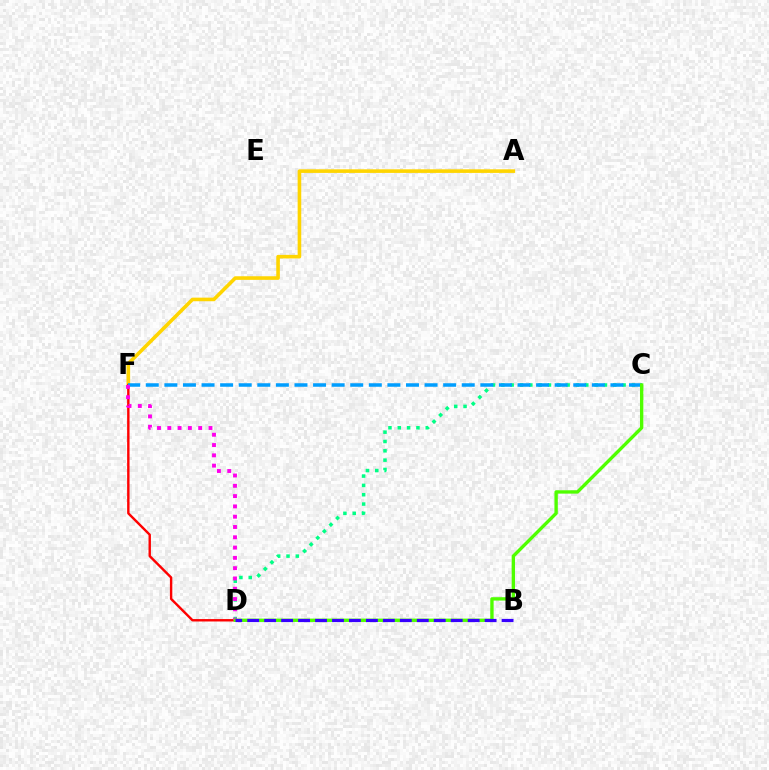{('A', 'F'): [{'color': '#ffd500', 'line_style': 'solid', 'thickness': 2.59}], ('D', 'F'): [{'color': '#ff0000', 'line_style': 'solid', 'thickness': 1.73}, {'color': '#ff00ed', 'line_style': 'dotted', 'thickness': 2.8}], ('C', 'D'): [{'color': '#00ff86', 'line_style': 'dotted', 'thickness': 2.53}, {'color': '#4fff00', 'line_style': 'solid', 'thickness': 2.42}], ('C', 'F'): [{'color': '#009eff', 'line_style': 'dashed', 'thickness': 2.52}], ('B', 'D'): [{'color': '#3700ff', 'line_style': 'dashed', 'thickness': 2.3}]}